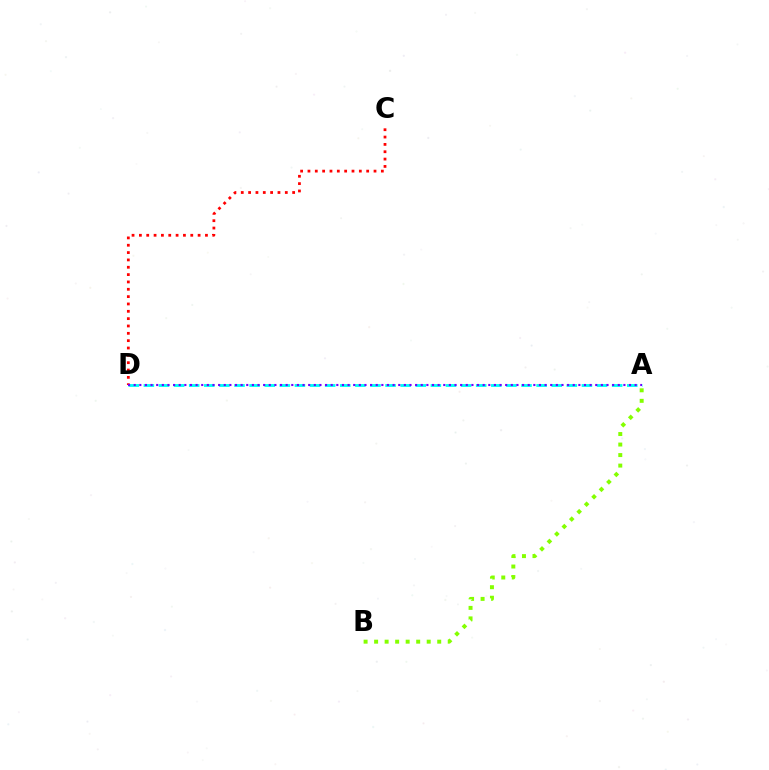{('A', 'B'): [{'color': '#84ff00', 'line_style': 'dotted', 'thickness': 2.86}], ('C', 'D'): [{'color': '#ff0000', 'line_style': 'dotted', 'thickness': 1.99}], ('A', 'D'): [{'color': '#00fff6', 'line_style': 'dashed', 'thickness': 2.05}, {'color': '#7200ff', 'line_style': 'dotted', 'thickness': 1.53}]}